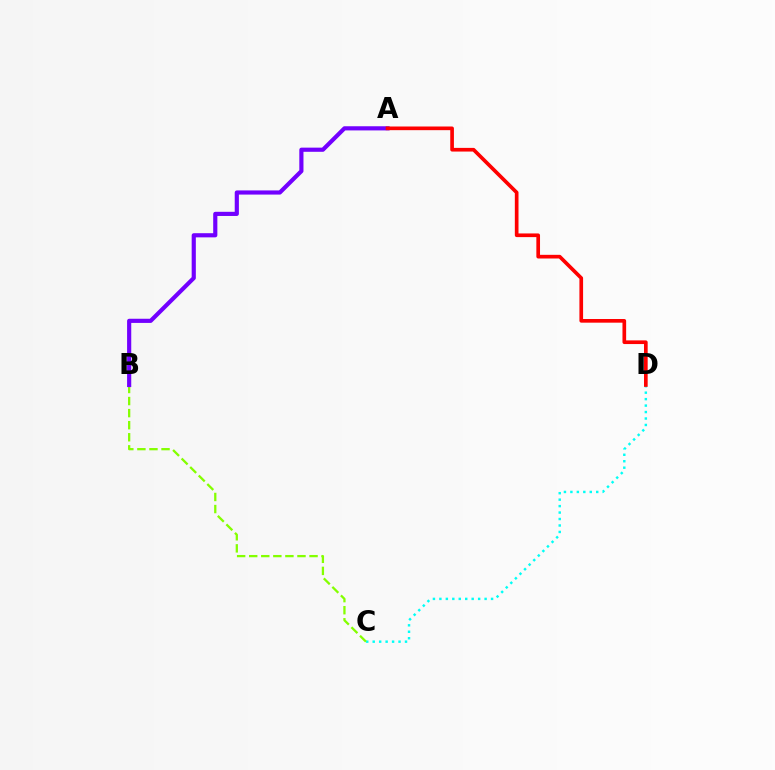{('C', 'D'): [{'color': '#00fff6', 'line_style': 'dotted', 'thickness': 1.75}], ('B', 'C'): [{'color': '#84ff00', 'line_style': 'dashed', 'thickness': 1.64}], ('A', 'B'): [{'color': '#7200ff', 'line_style': 'solid', 'thickness': 3.0}], ('A', 'D'): [{'color': '#ff0000', 'line_style': 'solid', 'thickness': 2.64}]}